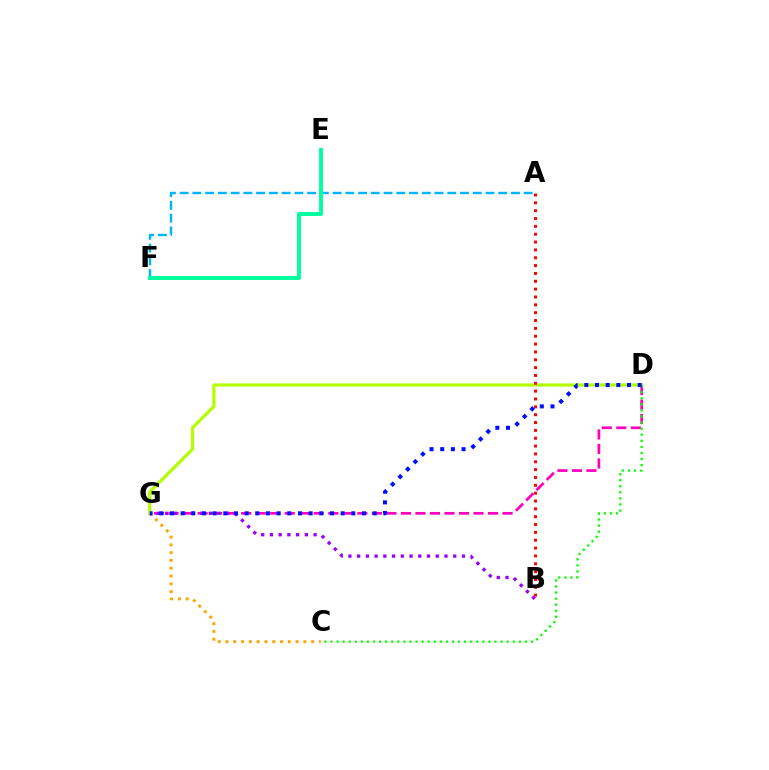{('D', 'G'): [{'color': '#ff00bd', 'line_style': 'dashed', 'thickness': 1.97}, {'color': '#b3ff00', 'line_style': 'solid', 'thickness': 2.29}, {'color': '#0010ff', 'line_style': 'dotted', 'thickness': 2.9}], ('B', 'G'): [{'color': '#9b00ff', 'line_style': 'dotted', 'thickness': 2.37}], ('C', 'G'): [{'color': '#ffa500', 'line_style': 'dotted', 'thickness': 2.12}], ('A', 'B'): [{'color': '#ff0000', 'line_style': 'dotted', 'thickness': 2.13}], ('C', 'D'): [{'color': '#08ff00', 'line_style': 'dotted', 'thickness': 1.65}], ('A', 'F'): [{'color': '#00b5ff', 'line_style': 'dashed', 'thickness': 1.73}], ('E', 'F'): [{'color': '#00ff9d', 'line_style': 'solid', 'thickness': 2.82}]}